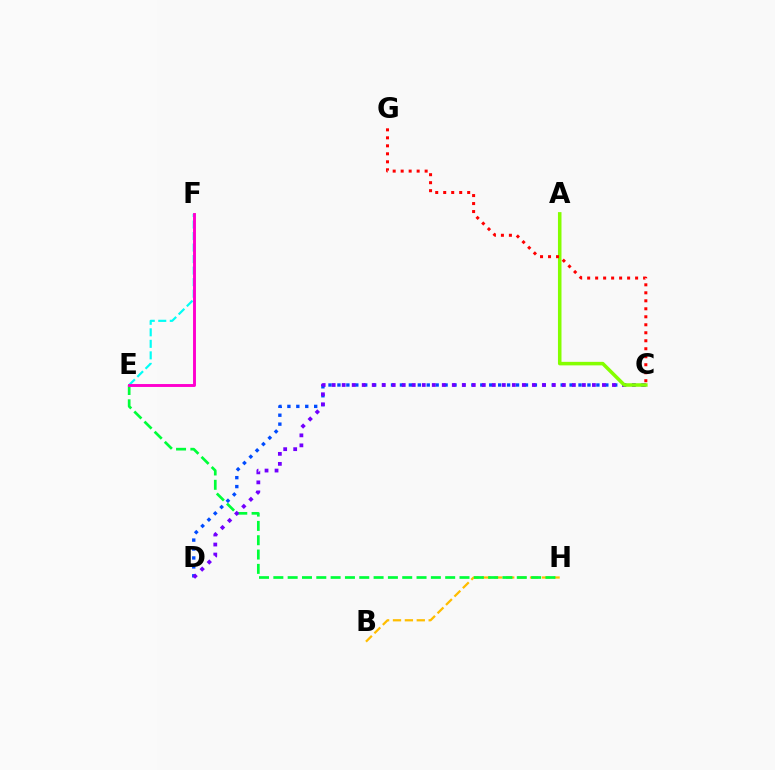{('C', 'D'): [{'color': '#004bff', 'line_style': 'dotted', 'thickness': 2.43}, {'color': '#7200ff', 'line_style': 'dotted', 'thickness': 2.72}], ('B', 'H'): [{'color': '#ffbd00', 'line_style': 'dashed', 'thickness': 1.62}], ('E', 'H'): [{'color': '#00ff39', 'line_style': 'dashed', 'thickness': 1.95}], ('E', 'F'): [{'color': '#00fff6', 'line_style': 'dashed', 'thickness': 1.57}, {'color': '#ff00cf', 'line_style': 'solid', 'thickness': 2.09}], ('A', 'C'): [{'color': '#84ff00', 'line_style': 'solid', 'thickness': 2.54}], ('C', 'G'): [{'color': '#ff0000', 'line_style': 'dotted', 'thickness': 2.17}]}